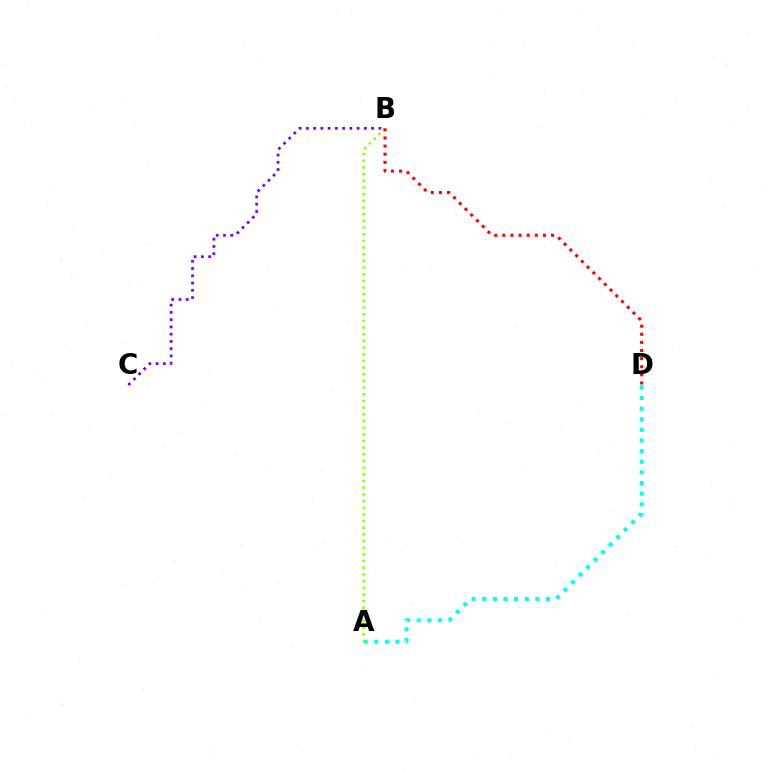{('A', 'D'): [{'color': '#00fff6', 'line_style': 'dotted', 'thickness': 2.89}], ('A', 'B'): [{'color': '#84ff00', 'line_style': 'dotted', 'thickness': 1.81}], ('B', 'D'): [{'color': '#ff0000', 'line_style': 'dotted', 'thickness': 2.21}], ('B', 'C'): [{'color': '#7200ff', 'line_style': 'dotted', 'thickness': 1.97}]}